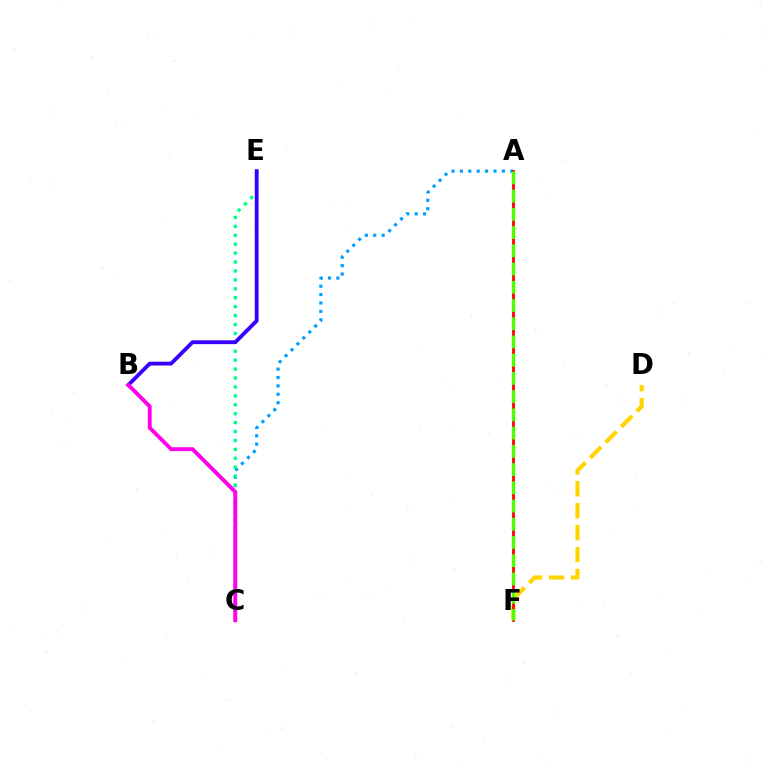{('A', 'C'): [{'color': '#009eff', 'line_style': 'dotted', 'thickness': 2.28}], ('C', 'E'): [{'color': '#00ff86', 'line_style': 'dotted', 'thickness': 2.42}], ('B', 'E'): [{'color': '#3700ff', 'line_style': 'solid', 'thickness': 2.76}], ('B', 'C'): [{'color': '#ff00ed', 'line_style': 'solid', 'thickness': 2.8}], ('D', 'F'): [{'color': '#ffd500', 'line_style': 'dashed', 'thickness': 2.98}], ('A', 'F'): [{'color': '#ff0000', 'line_style': 'solid', 'thickness': 1.98}, {'color': '#4fff00', 'line_style': 'dashed', 'thickness': 2.48}]}